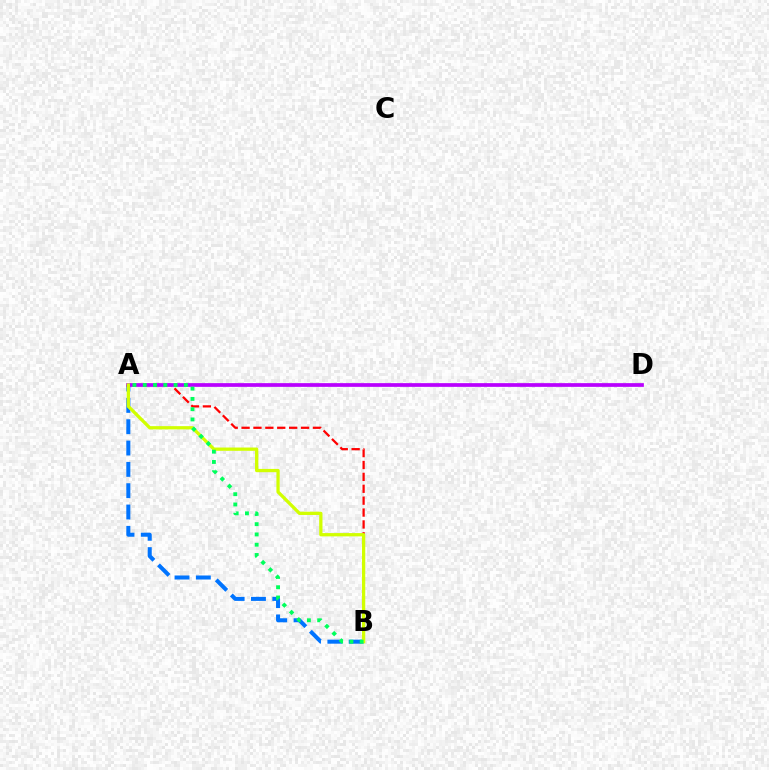{('A', 'B'): [{'color': '#ff0000', 'line_style': 'dashed', 'thickness': 1.62}, {'color': '#0074ff', 'line_style': 'dashed', 'thickness': 2.9}, {'color': '#d1ff00', 'line_style': 'solid', 'thickness': 2.36}, {'color': '#00ff5c', 'line_style': 'dotted', 'thickness': 2.79}], ('A', 'D'): [{'color': '#b900ff', 'line_style': 'solid', 'thickness': 2.67}]}